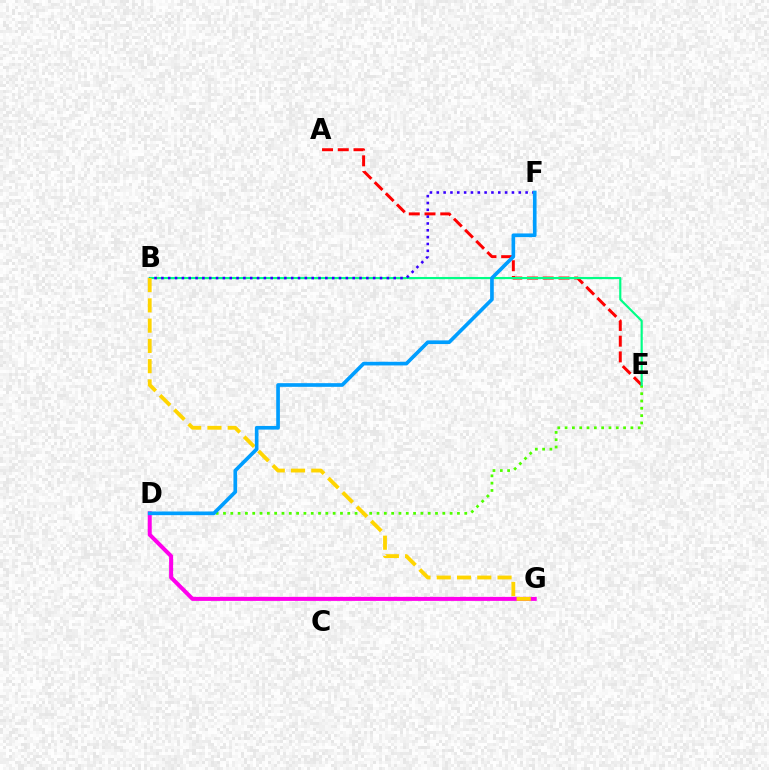{('A', 'E'): [{'color': '#ff0000', 'line_style': 'dashed', 'thickness': 2.14}], ('D', 'E'): [{'color': '#4fff00', 'line_style': 'dotted', 'thickness': 1.99}], ('D', 'G'): [{'color': '#ff00ed', 'line_style': 'solid', 'thickness': 2.89}], ('B', 'E'): [{'color': '#00ff86', 'line_style': 'solid', 'thickness': 1.56}], ('B', 'F'): [{'color': '#3700ff', 'line_style': 'dotted', 'thickness': 1.86}], ('B', 'G'): [{'color': '#ffd500', 'line_style': 'dashed', 'thickness': 2.75}], ('D', 'F'): [{'color': '#009eff', 'line_style': 'solid', 'thickness': 2.64}]}